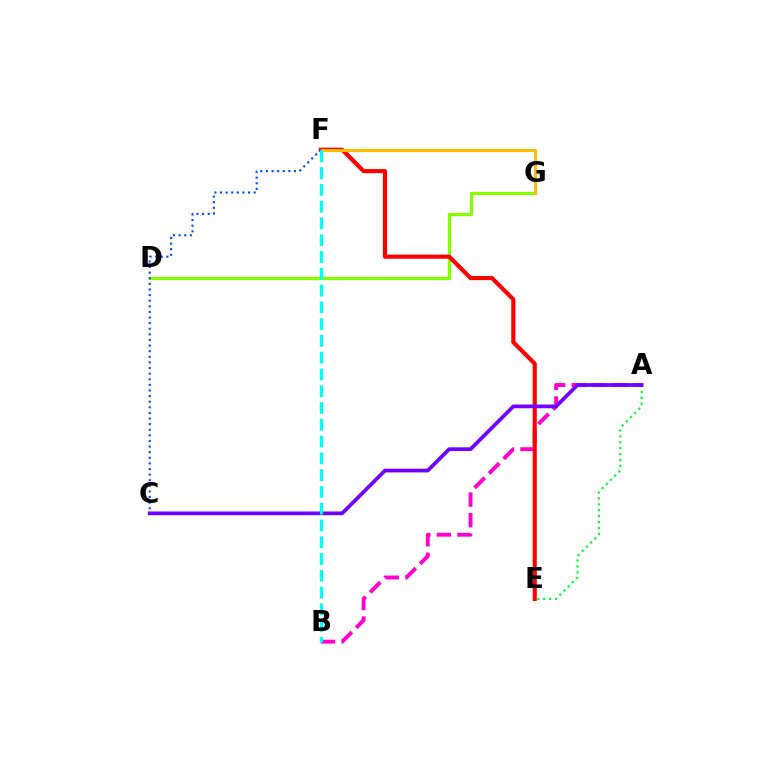{('A', 'E'): [{'color': '#00ff39', 'line_style': 'dotted', 'thickness': 1.61}], ('A', 'B'): [{'color': '#ff00cf', 'line_style': 'dashed', 'thickness': 2.8}], ('D', 'G'): [{'color': '#84ff00', 'line_style': 'solid', 'thickness': 2.29}], ('E', 'F'): [{'color': '#ff0000', 'line_style': 'solid', 'thickness': 2.97}], ('F', 'G'): [{'color': '#ffbd00', 'line_style': 'solid', 'thickness': 2.21}], ('A', 'C'): [{'color': '#7200ff', 'line_style': 'solid', 'thickness': 2.68}], ('C', 'F'): [{'color': '#004bff', 'line_style': 'dotted', 'thickness': 1.52}], ('B', 'F'): [{'color': '#00fff6', 'line_style': 'dashed', 'thickness': 2.28}]}